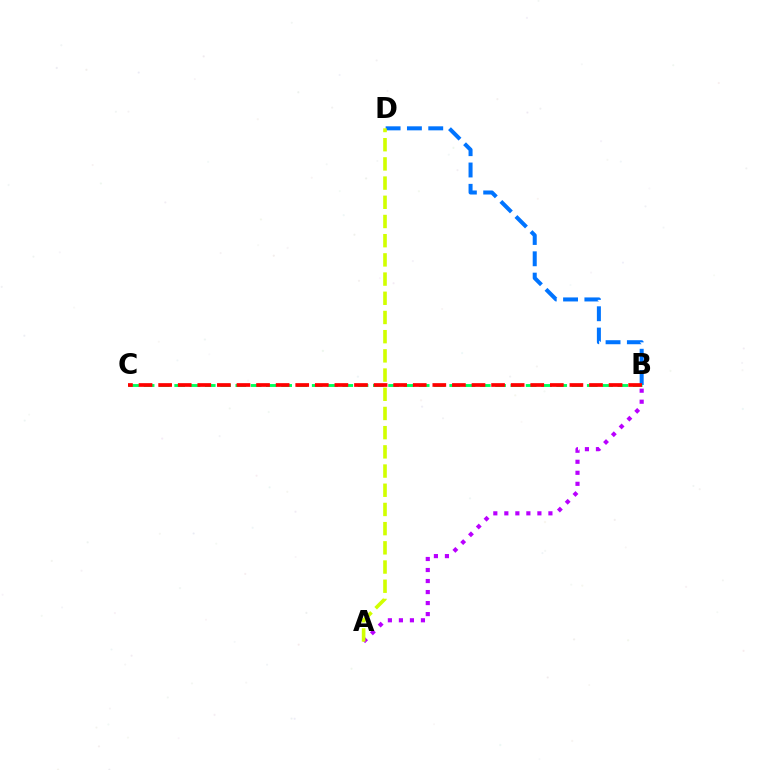{('A', 'B'): [{'color': '#b900ff', 'line_style': 'dotted', 'thickness': 2.99}], ('B', 'D'): [{'color': '#0074ff', 'line_style': 'dashed', 'thickness': 2.9}], ('B', 'C'): [{'color': '#00ff5c', 'line_style': 'dashed', 'thickness': 2.08}, {'color': '#ff0000', 'line_style': 'dashed', 'thickness': 2.66}], ('A', 'D'): [{'color': '#d1ff00', 'line_style': 'dashed', 'thickness': 2.61}]}